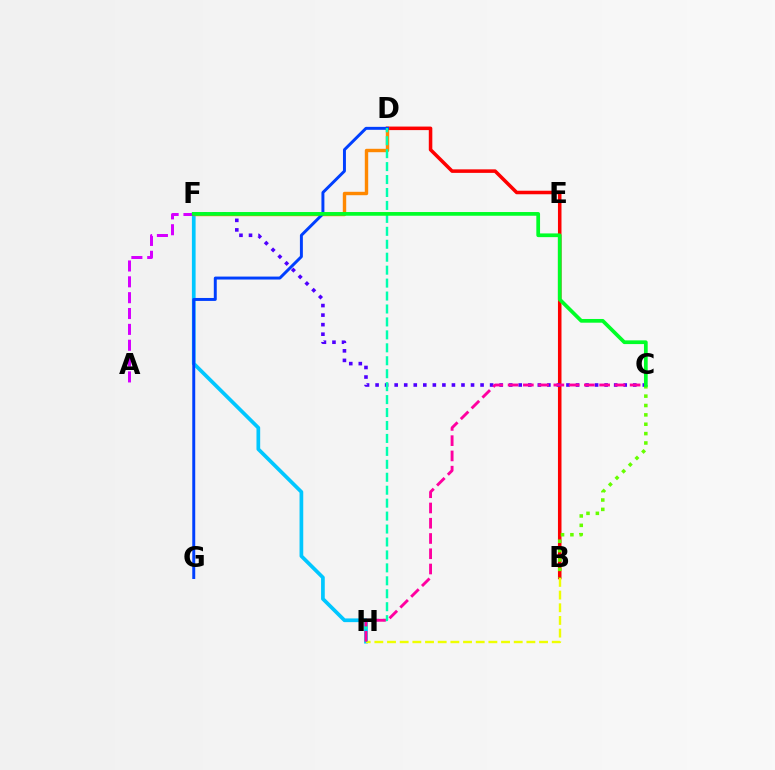{('B', 'D'): [{'color': '#ff0000', 'line_style': 'solid', 'thickness': 2.54}], ('C', 'F'): [{'color': '#4f00ff', 'line_style': 'dotted', 'thickness': 2.59}, {'color': '#00ff27', 'line_style': 'solid', 'thickness': 2.68}], ('F', 'H'): [{'color': '#00c7ff', 'line_style': 'solid', 'thickness': 2.67}], ('B', 'H'): [{'color': '#eeff00', 'line_style': 'dashed', 'thickness': 1.72}], ('D', 'F'): [{'color': '#ff8800', 'line_style': 'solid', 'thickness': 2.45}], ('A', 'F'): [{'color': '#d600ff', 'line_style': 'dashed', 'thickness': 2.15}], ('D', 'G'): [{'color': '#003fff', 'line_style': 'solid', 'thickness': 2.13}], ('D', 'H'): [{'color': '#00ffaf', 'line_style': 'dashed', 'thickness': 1.76}], ('C', 'H'): [{'color': '#ff00a0', 'line_style': 'dashed', 'thickness': 2.07}], ('B', 'C'): [{'color': '#66ff00', 'line_style': 'dotted', 'thickness': 2.55}]}